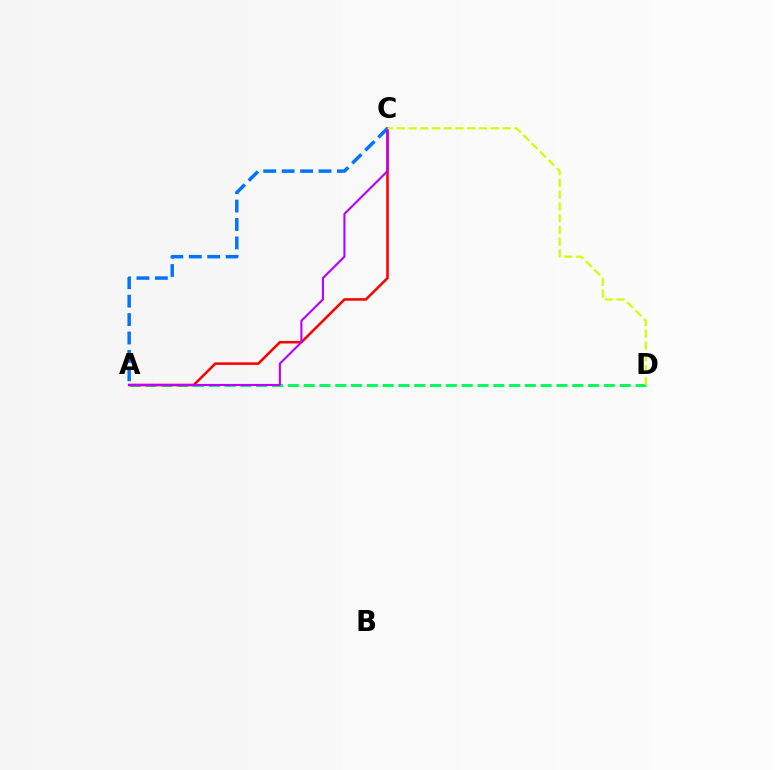{('A', 'D'): [{'color': '#00ff5c', 'line_style': 'dashed', 'thickness': 2.15}], ('A', 'C'): [{'color': '#ff0000', 'line_style': 'solid', 'thickness': 1.84}, {'color': '#0074ff', 'line_style': 'dashed', 'thickness': 2.5}, {'color': '#b900ff', 'line_style': 'solid', 'thickness': 1.52}], ('C', 'D'): [{'color': '#d1ff00', 'line_style': 'dashed', 'thickness': 1.6}]}